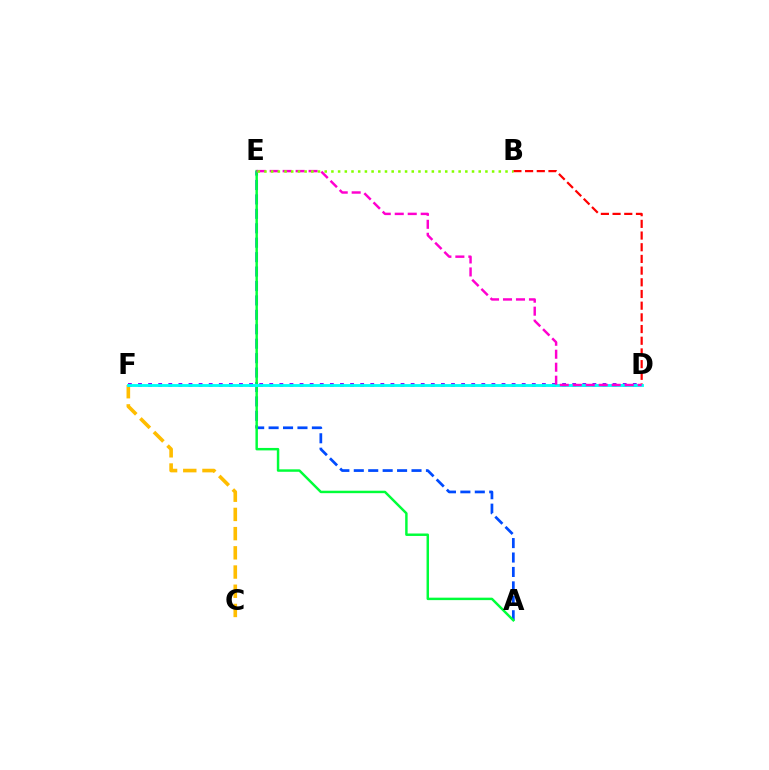{('C', 'F'): [{'color': '#ffbd00', 'line_style': 'dashed', 'thickness': 2.61}], ('A', 'E'): [{'color': '#004bff', 'line_style': 'dashed', 'thickness': 1.96}, {'color': '#00ff39', 'line_style': 'solid', 'thickness': 1.77}], ('D', 'F'): [{'color': '#7200ff', 'line_style': 'dotted', 'thickness': 2.74}, {'color': '#00fff6', 'line_style': 'solid', 'thickness': 2.06}], ('B', 'D'): [{'color': '#ff0000', 'line_style': 'dashed', 'thickness': 1.59}], ('D', 'E'): [{'color': '#ff00cf', 'line_style': 'dashed', 'thickness': 1.76}], ('B', 'E'): [{'color': '#84ff00', 'line_style': 'dotted', 'thickness': 1.82}]}